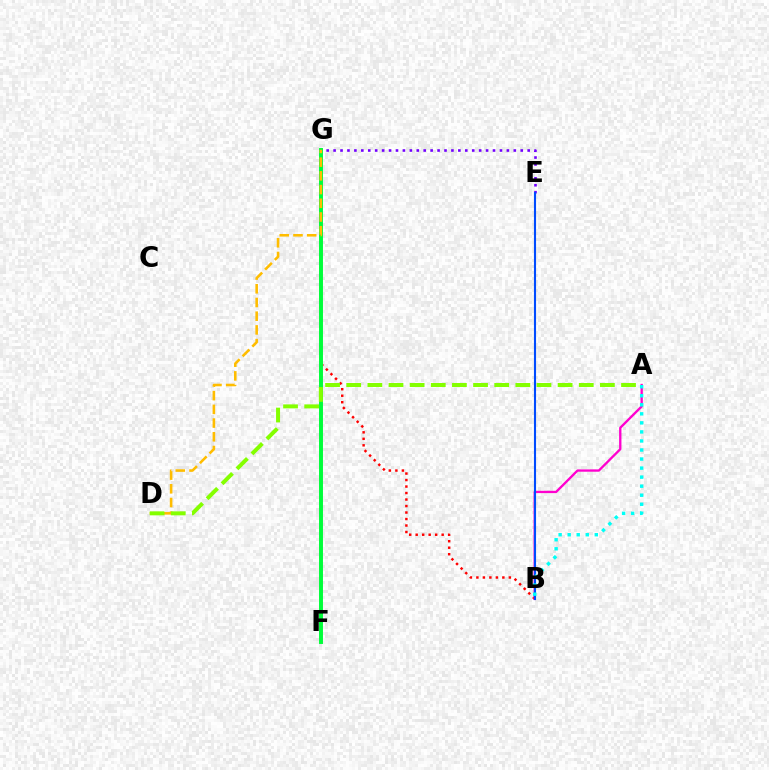{('B', 'G'): [{'color': '#ff0000', 'line_style': 'dotted', 'thickness': 1.77}], ('E', 'G'): [{'color': '#7200ff', 'line_style': 'dotted', 'thickness': 1.88}], ('A', 'B'): [{'color': '#ff00cf', 'line_style': 'solid', 'thickness': 1.67}, {'color': '#00fff6', 'line_style': 'dotted', 'thickness': 2.46}], ('F', 'G'): [{'color': '#00ff39', 'line_style': 'solid', 'thickness': 2.84}], ('D', 'G'): [{'color': '#ffbd00', 'line_style': 'dashed', 'thickness': 1.86}], ('B', 'E'): [{'color': '#004bff', 'line_style': 'solid', 'thickness': 1.52}], ('A', 'D'): [{'color': '#84ff00', 'line_style': 'dashed', 'thickness': 2.87}]}